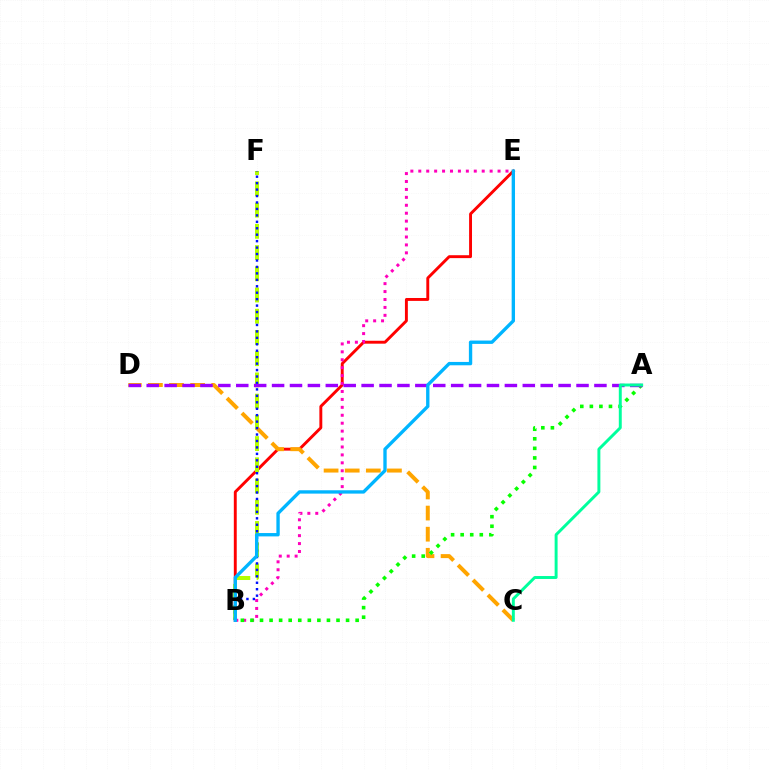{('B', 'E'): [{'color': '#ff0000', 'line_style': 'solid', 'thickness': 2.09}, {'color': '#ff00bd', 'line_style': 'dotted', 'thickness': 2.15}, {'color': '#00b5ff', 'line_style': 'solid', 'thickness': 2.41}], ('B', 'F'): [{'color': '#b3ff00', 'line_style': 'dashed', 'thickness': 2.88}, {'color': '#0010ff', 'line_style': 'dotted', 'thickness': 1.75}], ('C', 'D'): [{'color': '#ffa500', 'line_style': 'dashed', 'thickness': 2.87}], ('A', 'B'): [{'color': '#08ff00', 'line_style': 'dotted', 'thickness': 2.6}], ('A', 'D'): [{'color': '#9b00ff', 'line_style': 'dashed', 'thickness': 2.43}], ('A', 'C'): [{'color': '#00ff9d', 'line_style': 'solid', 'thickness': 2.12}]}